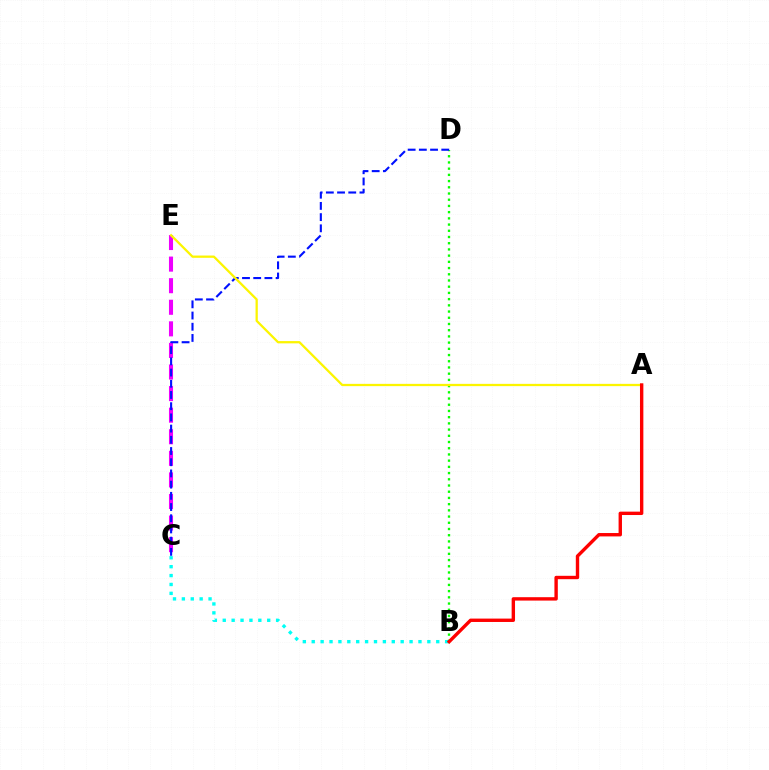{('C', 'E'): [{'color': '#ee00ff', 'line_style': 'dashed', 'thickness': 2.93}], ('B', 'C'): [{'color': '#00fff6', 'line_style': 'dotted', 'thickness': 2.42}], ('B', 'D'): [{'color': '#08ff00', 'line_style': 'dotted', 'thickness': 1.69}], ('C', 'D'): [{'color': '#0010ff', 'line_style': 'dashed', 'thickness': 1.52}], ('A', 'E'): [{'color': '#fcf500', 'line_style': 'solid', 'thickness': 1.64}], ('A', 'B'): [{'color': '#ff0000', 'line_style': 'solid', 'thickness': 2.44}]}